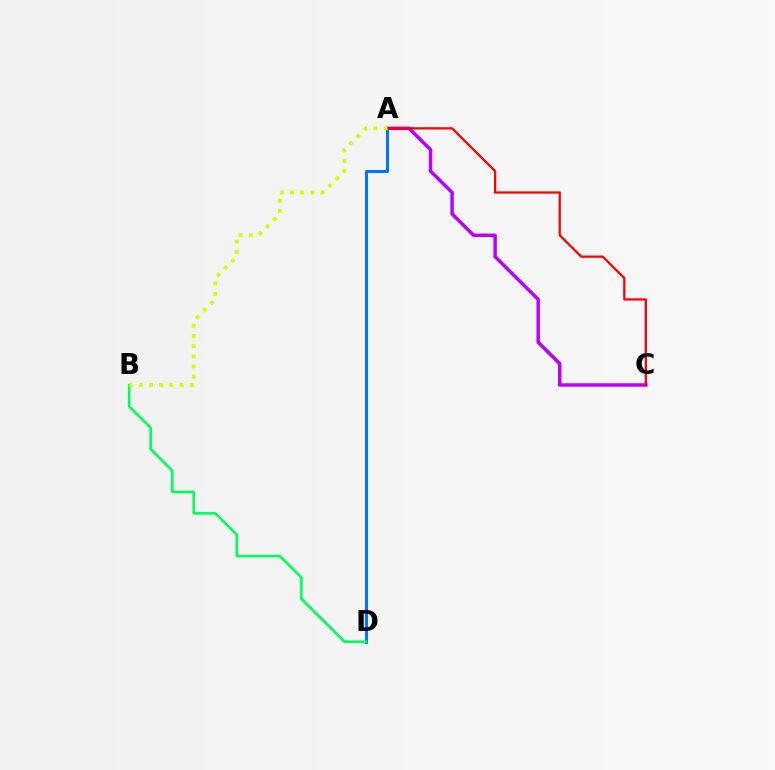{('A', 'C'): [{'color': '#b900ff', 'line_style': 'solid', 'thickness': 2.49}, {'color': '#ff0000', 'line_style': 'solid', 'thickness': 1.62}], ('A', 'D'): [{'color': '#0074ff', 'line_style': 'solid', 'thickness': 2.19}], ('B', 'D'): [{'color': '#00ff5c', 'line_style': 'solid', 'thickness': 1.87}], ('A', 'B'): [{'color': '#d1ff00', 'line_style': 'dotted', 'thickness': 2.77}]}